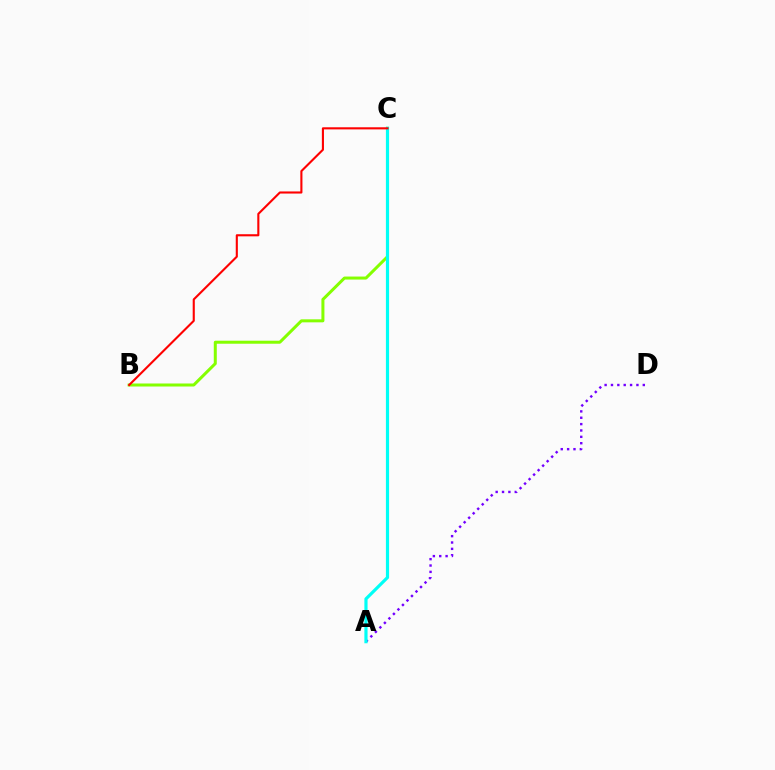{('B', 'C'): [{'color': '#84ff00', 'line_style': 'solid', 'thickness': 2.17}, {'color': '#ff0000', 'line_style': 'solid', 'thickness': 1.52}], ('A', 'D'): [{'color': '#7200ff', 'line_style': 'dotted', 'thickness': 1.73}], ('A', 'C'): [{'color': '#00fff6', 'line_style': 'solid', 'thickness': 2.29}]}